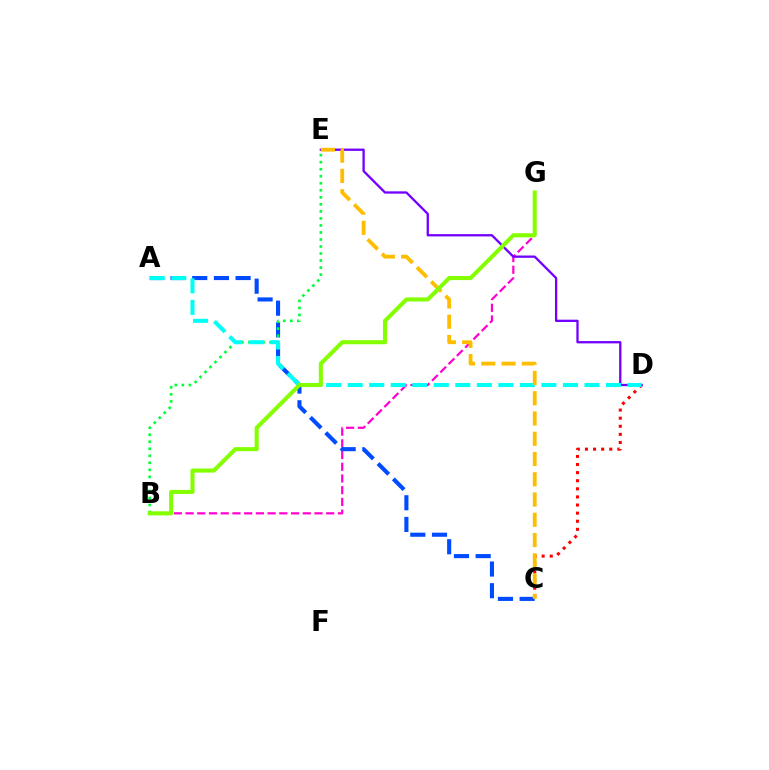{('C', 'D'): [{'color': '#ff0000', 'line_style': 'dotted', 'thickness': 2.2}], ('B', 'G'): [{'color': '#ff00cf', 'line_style': 'dashed', 'thickness': 1.59}, {'color': '#84ff00', 'line_style': 'solid', 'thickness': 2.93}], ('D', 'E'): [{'color': '#7200ff', 'line_style': 'solid', 'thickness': 1.65}], ('A', 'C'): [{'color': '#004bff', 'line_style': 'dashed', 'thickness': 2.95}], ('B', 'E'): [{'color': '#00ff39', 'line_style': 'dotted', 'thickness': 1.91}], ('A', 'D'): [{'color': '#00fff6', 'line_style': 'dashed', 'thickness': 2.92}], ('C', 'E'): [{'color': '#ffbd00', 'line_style': 'dashed', 'thickness': 2.75}]}